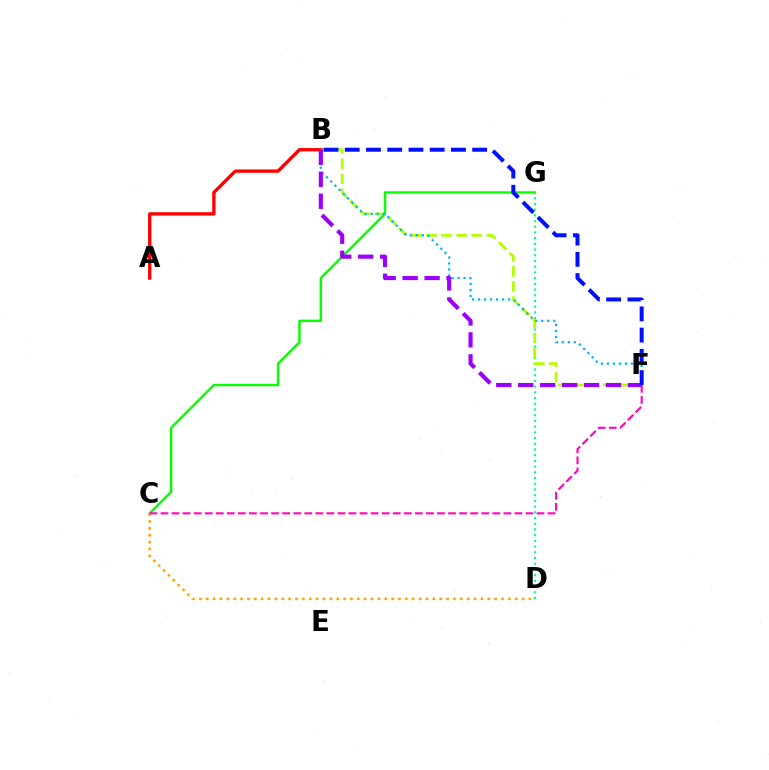{('D', 'G'): [{'color': '#00ff9d', 'line_style': 'dotted', 'thickness': 1.55}], ('B', 'F'): [{'color': '#b3ff00', 'line_style': 'dashed', 'thickness': 2.05}, {'color': '#00b5ff', 'line_style': 'dotted', 'thickness': 1.63}, {'color': '#9b00ff', 'line_style': 'dashed', 'thickness': 2.98}, {'color': '#0010ff', 'line_style': 'dashed', 'thickness': 2.88}], ('A', 'B'): [{'color': '#ff0000', 'line_style': 'solid', 'thickness': 2.4}], ('C', 'G'): [{'color': '#08ff00', 'line_style': 'solid', 'thickness': 1.76}], ('C', 'D'): [{'color': '#ffa500', 'line_style': 'dotted', 'thickness': 1.87}], ('C', 'F'): [{'color': '#ff00bd', 'line_style': 'dashed', 'thickness': 1.5}]}